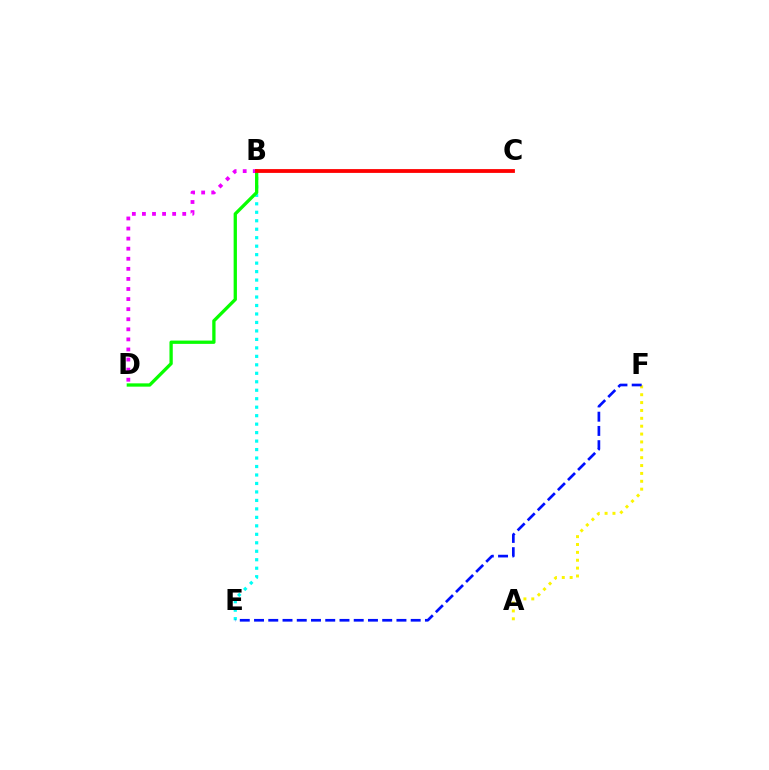{('A', 'F'): [{'color': '#fcf500', 'line_style': 'dotted', 'thickness': 2.14}], ('B', 'E'): [{'color': '#00fff6', 'line_style': 'dotted', 'thickness': 2.3}], ('B', 'D'): [{'color': '#08ff00', 'line_style': 'solid', 'thickness': 2.37}, {'color': '#ee00ff', 'line_style': 'dotted', 'thickness': 2.74}], ('E', 'F'): [{'color': '#0010ff', 'line_style': 'dashed', 'thickness': 1.93}], ('B', 'C'): [{'color': '#ff0000', 'line_style': 'solid', 'thickness': 2.74}]}